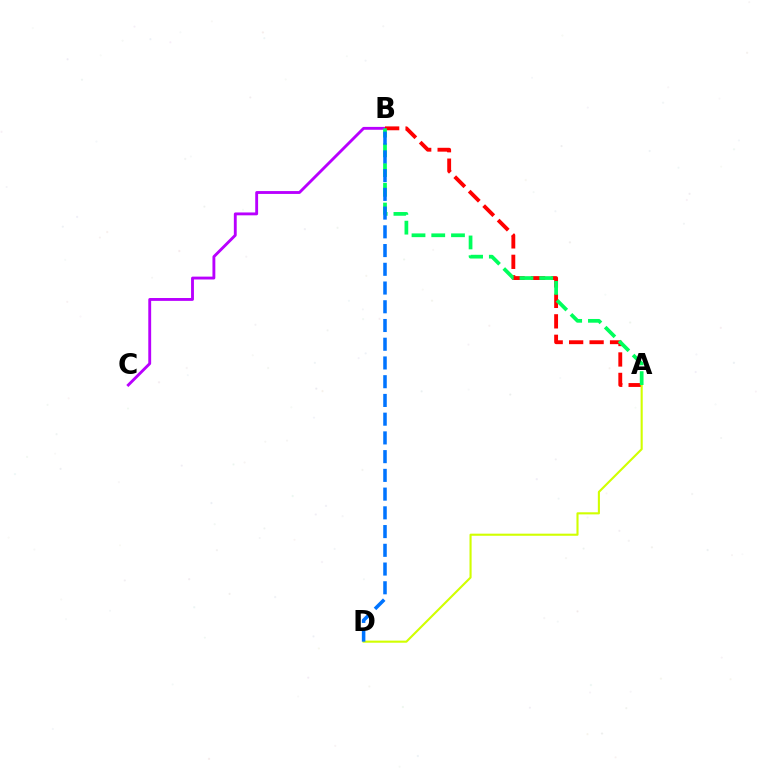{('B', 'C'): [{'color': '#b900ff', 'line_style': 'solid', 'thickness': 2.06}], ('A', 'B'): [{'color': '#ff0000', 'line_style': 'dashed', 'thickness': 2.78}, {'color': '#00ff5c', 'line_style': 'dashed', 'thickness': 2.68}], ('A', 'D'): [{'color': '#d1ff00', 'line_style': 'solid', 'thickness': 1.52}], ('B', 'D'): [{'color': '#0074ff', 'line_style': 'dashed', 'thickness': 2.55}]}